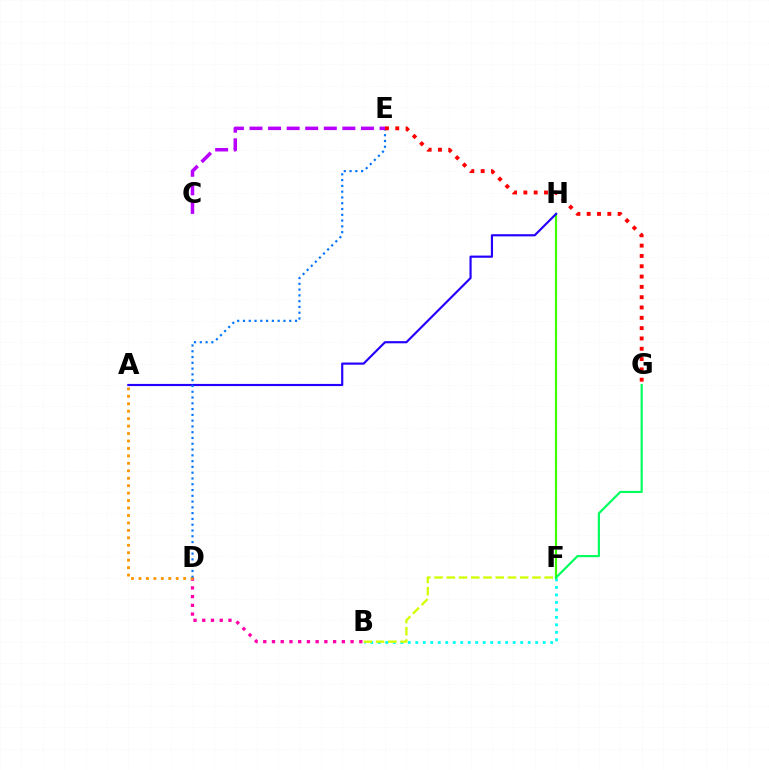{('B', 'D'): [{'color': '#ff00ac', 'line_style': 'dotted', 'thickness': 2.37}], ('B', 'F'): [{'color': '#00fff6', 'line_style': 'dotted', 'thickness': 2.04}, {'color': '#d1ff00', 'line_style': 'dashed', 'thickness': 1.66}], ('A', 'D'): [{'color': '#ff9400', 'line_style': 'dotted', 'thickness': 2.02}], ('F', 'H'): [{'color': '#3dff00', 'line_style': 'solid', 'thickness': 1.57}], ('A', 'H'): [{'color': '#2500ff', 'line_style': 'solid', 'thickness': 1.56}], ('F', 'G'): [{'color': '#00ff5c', 'line_style': 'solid', 'thickness': 1.54}], ('D', 'E'): [{'color': '#0074ff', 'line_style': 'dotted', 'thickness': 1.57}], ('E', 'G'): [{'color': '#ff0000', 'line_style': 'dotted', 'thickness': 2.8}], ('C', 'E'): [{'color': '#b900ff', 'line_style': 'dashed', 'thickness': 2.52}]}